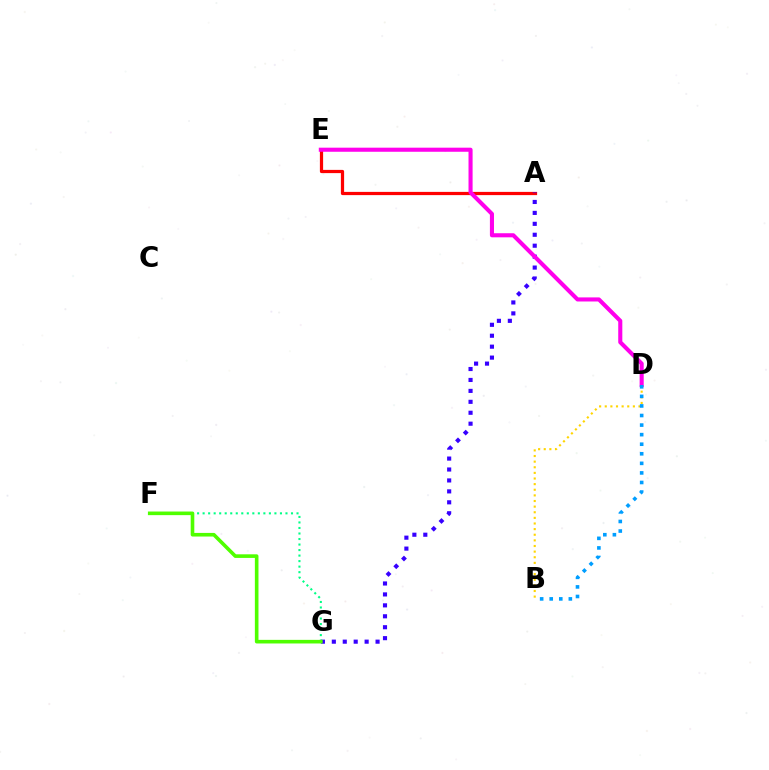{('A', 'E'): [{'color': '#ff0000', 'line_style': 'solid', 'thickness': 2.32}], ('A', 'G'): [{'color': '#3700ff', 'line_style': 'dotted', 'thickness': 2.97}], ('B', 'D'): [{'color': '#ffd500', 'line_style': 'dotted', 'thickness': 1.53}, {'color': '#009eff', 'line_style': 'dotted', 'thickness': 2.6}], ('F', 'G'): [{'color': '#00ff86', 'line_style': 'dotted', 'thickness': 1.5}, {'color': '#4fff00', 'line_style': 'solid', 'thickness': 2.6}], ('D', 'E'): [{'color': '#ff00ed', 'line_style': 'solid', 'thickness': 2.94}]}